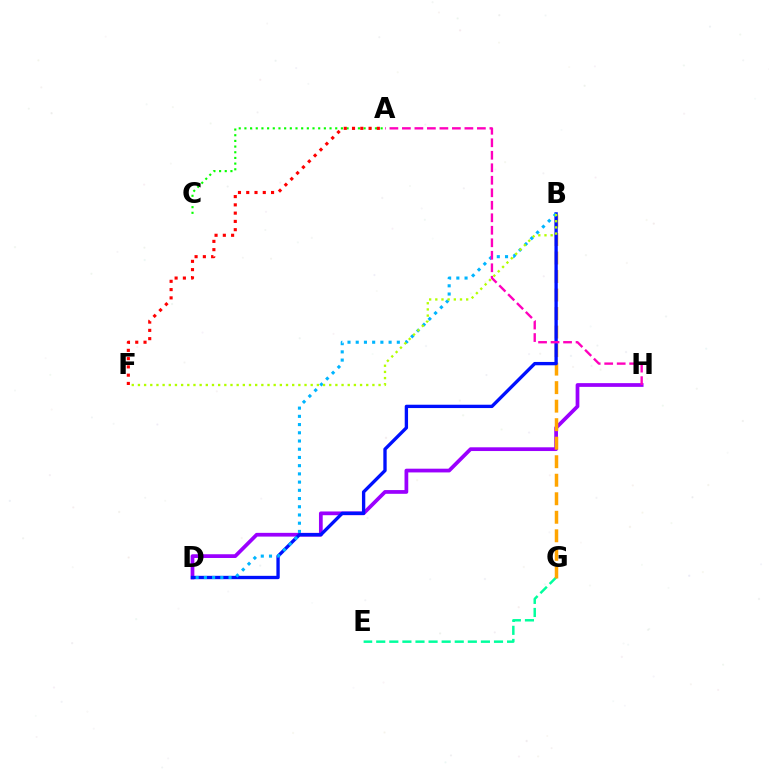{('E', 'G'): [{'color': '#00ff9d', 'line_style': 'dashed', 'thickness': 1.78}], ('D', 'H'): [{'color': '#9b00ff', 'line_style': 'solid', 'thickness': 2.69}], ('A', 'C'): [{'color': '#08ff00', 'line_style': 'dotted', 'thickness': 1.54}], ('B', 'G'): [{'color': '#ffa500', 'line_style': 'dashed', 'thickness': 2.52}], ('B', 'D'): [{'color': '#0010ff', 'line_style': 'solid', 'thickness': 2.4}, {'color': '#00b5ff', 'line_style': 'dotted', 'thickness': 2.23}], ('A', 'H'): [{'color': '#ff00bd', 'line_style': 'dashed', 'thickness': 1.7}], ('B', 'F'): [{'color': '#b3ff00', 'line_style': 'dotted', 'thickness': 1.68}], ('A', 'F'): [{'color': '#ff0000', 'line_style': 'dotted', 'thickness': 2.25}]}